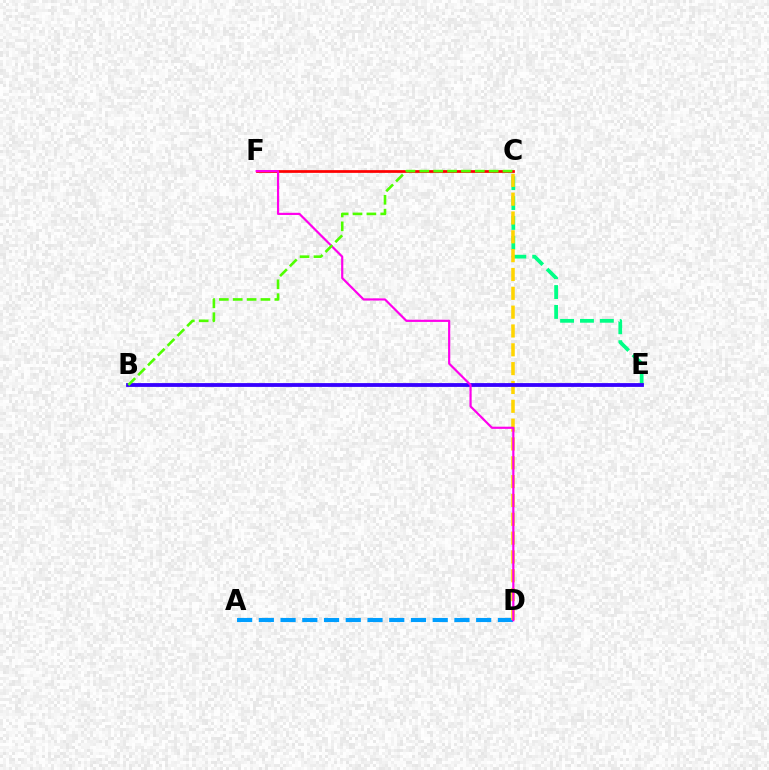{('C', 'F'): [{'color': '#ff0000', 'line_style': 'solid', 'thickness': 1.98}], ('A', 'D'): [{'color': '#009eff', 'line_style': 'dashed', 'thickness': 2.95}], ('C', 'E'): [{'color': '#00ff86', 'line_style': 'dashed', 'thickness': 2.7}], ('C', 'D'): [{'color': '#ffd500', 'line_style': 'dashed', 'thickness': 2.56}], ('B', 'E'): [{'color': '#3700ff', 'line_style': 'solid', 'thickness': 2.73}], ('D', 'F'): [{'color': '#ff00ed', 'line_style': 'solid', 'thickness': 1.57}], ('B', 'C'): [{'color': '#4fff00', 'line_style': 'dashed', 'thickness': 1.88}]}